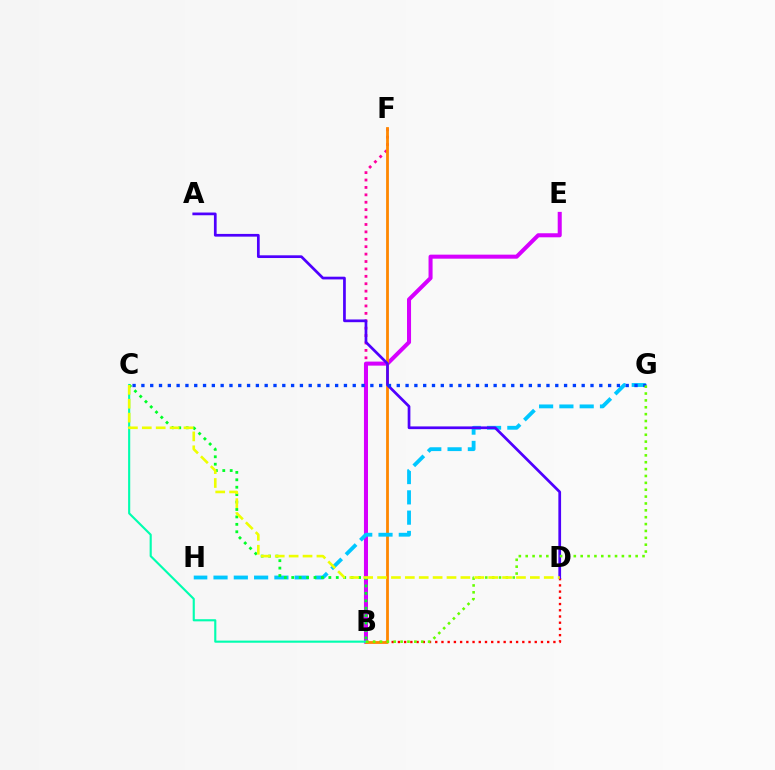{('B', 'D'): [{'color': '#ff0000', 'line_style': 'dotted', 'thickness': 1.69}], ('B', 'F'): [{'color': '#ff00a0', 'line_style': 'dotted', 'thickness': 2.01}, {'color': '#ff8800', 'line_style': 'solid', 'thickness': 2.02}], ('B', 'E'): [{'color': '#d600ff', 'line_style': 'solid', 'thickness': 2.91}], ('G', 'H'): [{'color': '#00c7ff', 'line_style': 'dashed', 'thickness': 2.76}], ('B', 'C'): [{'color': '#00ffaf', 'line_style': 'solid', 'thickness': 1.53}, {'color': '#00ff27', 'line_style': 'dotted', 'thickness': 2.02}], ('A', 'D'): [{'color': '#4f00ff', 'line_style': 'solid', 'thickness': 1.96}], ('C', 'G'): [{'color': '#003fff', 'line_style': 'dotted', 'thickness': 2.39}], ('B', 'G'): [{'color': '#66ff00', 'line_style': 'dotted', 'thickness': 1.87}], ('C', 'D'): [{'color': '#eeff00', 'line_style': 'dashed', 'thickness': 1.89}]}